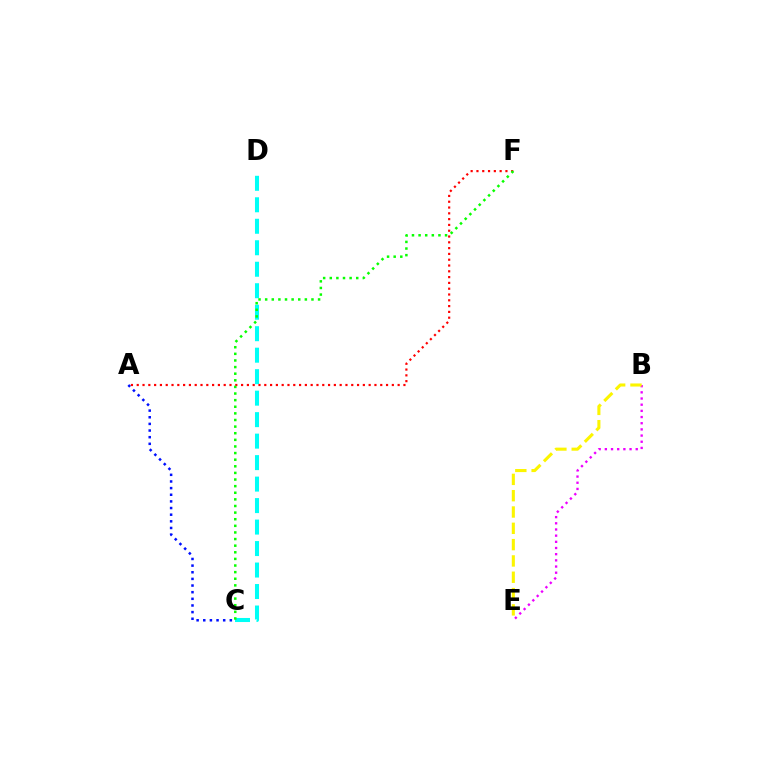{('A', 'C'): [{'color': '#0010ff', 'line_style': 'dotted', 'thickness': 1.8}], ('B', 'E'): [{'color': '#ee00ff', 'line_style': 'dotted', 'thickness': 1.68}, {'color': '#fcf500', 'line_style': 'dashed', 'thickness': 2.22}], ('C', 'D'): [{'color': '#00fff6', 'line_style': 'dashed', 'thickness': 2.92}], ('A', 'F'): [{'color': '#ff0000', 'line_style': 'dotted', 'thickness': 1.58}], ('C', 'F'): [{'color': '#08ff00', 'line_style': 'dotted', 'thickness': 1.8}]}